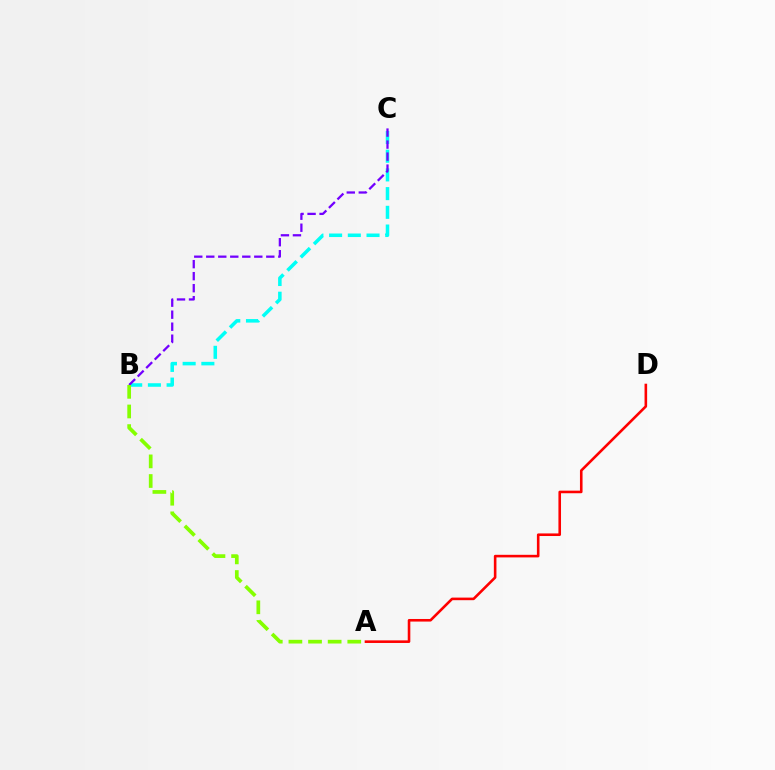{('A', 'D'): [{'color': '#ff0000', 'line_style': 'solid', 'thickness': 1.87}], ('B', 'C'): [{'color': '#00fff6', 'line_style': 'dashed', 'thickness': 2.54}, {'color': '#7200ff', 'line_style': 'dashed', 'thickness': 1.63}], ('A', 'B'): [{'color': '#84ff00', 'line_style': 'dashed', 'thickness': 2.67}]}